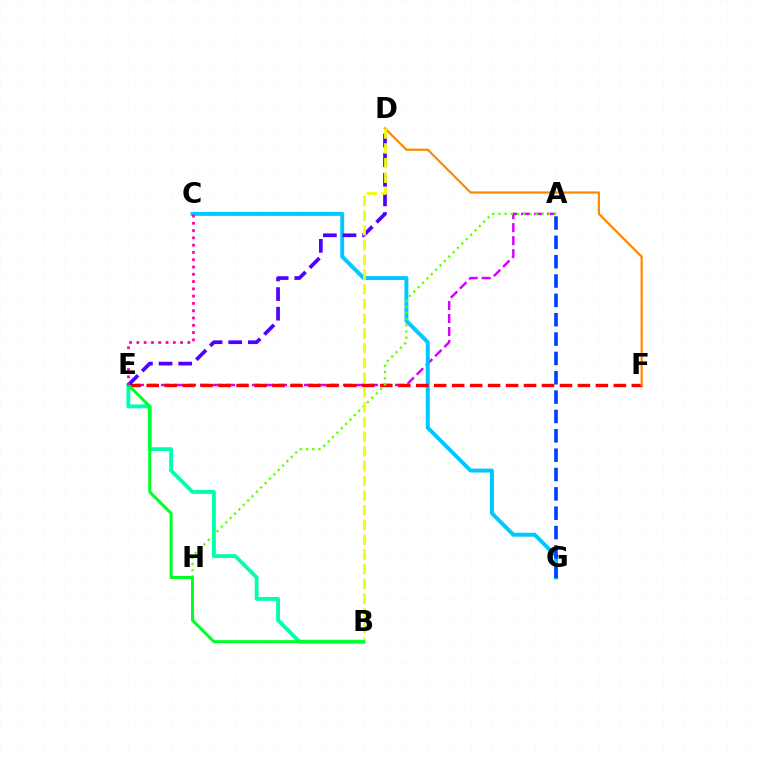{('A', 'E'): [{'color': '#d600ff', 'line_style': 'dashed', 'thickness': 1.77}], ('C', 'G'): [{'color': '#00c7ff', 'line_style': 'solid', 'thickness': 2.83}], ('E', 'F'): [{'color': '#ff0000', 'line_style': 'dashed', 'thickness': 2.44}], ('B', 'E'): [{'color': '#00ffaf', 'line_style': 'solid', 'thickness': 2.77}, {'color': '#00ff27', 'line_style': 'solid', 'thickness': 2.16}], ('A', 'H'): [{'color': '#66ff00', 'line_style': 'dotted', 'thickness': 1.68}], ('D', 'F'): [{'color': '#ff8800', 'line_style': 'solid', 'thickness': 1.58}], ('D', 'E'): [{'color': '#4f00ff', 'line_style': 'dashed', 'thickness': 2.67}], ('B', 'D'): [{'color': '#eeff00', 'line_style': 'dashed', 'thickness': 2.0}], ('A', 'G'): [{'color': '#003fff', 'line_style': 'dashed', 'thickness': 2.63}], ('C', 'E'): [{'color': '#ff00a0', 'line_style': 'dotted', 'thickness': 1.98}]}